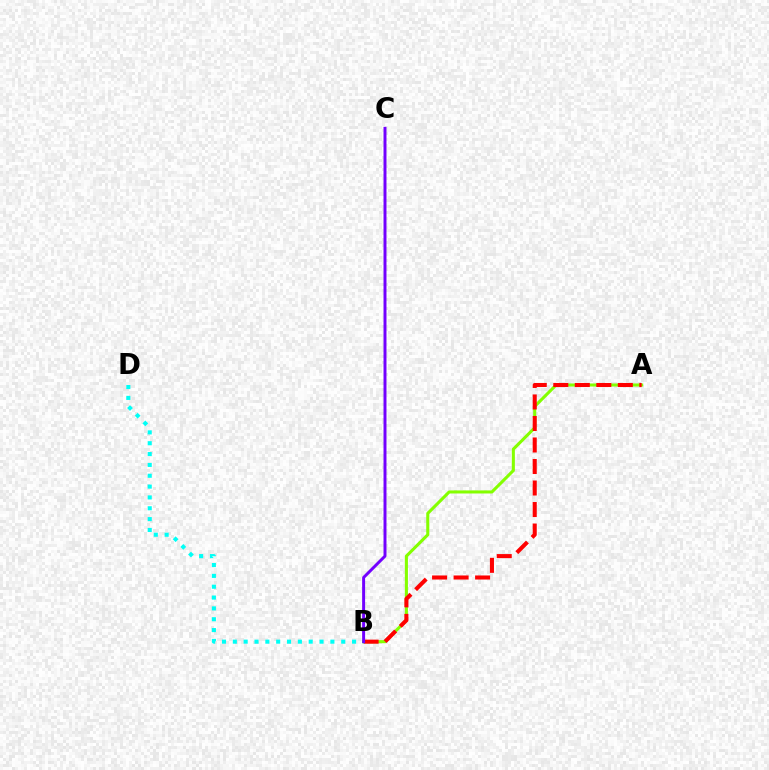{('A', 'B'): [{'color': '#84ff00', 'line_style': 'solid', 'thickness': 2.21}, {'color': '#ff0000', 'line_style': 'dashed', 'thickness': 2.92}], ('B', 'D'): [{'color': '#00fff6', 'line_style': 'dotted', 'thickness': 2.95}], ('B', 'C'): [{'color': '#7200ff', 'line_style': 'solid', 'thickness': 2.13}]}